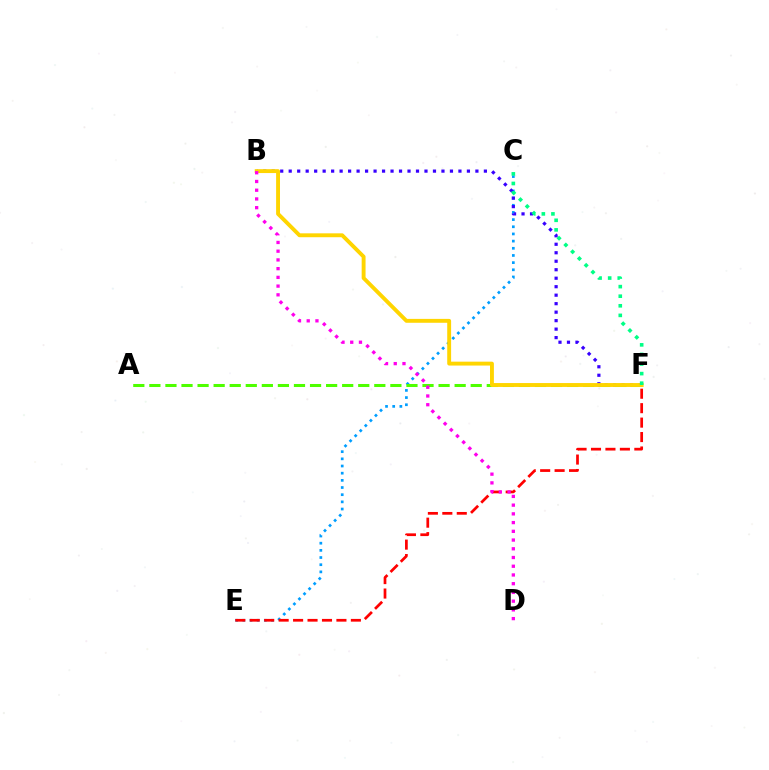{('C', 'E'): [{'color': '#009eff', 'line_style': 'dotted', 'thickness': 1.95}], ('B', 'F'): [{'color': '#3700ff', 'line_style': 'dotted', 'thickness': 2.31}, {'color': '#ffd500', 'line_style': 'solid', 'thickness': 2.8}], ('A', 'F'): [{'color': '#4fff00', 'line_style': 'dashed', 'thickness': 2.18}], ('E', 'F'): [{'color': '#ff0000', 'line_style': 'dashed', 'thickness': 1.96}], ('B', 'D'): [{'color': '#ff00ed', 'line_style': 'dotted', 'thickness': 2.37}], ('C', 'F'): [{'color': '#00ff86', 'line_style': 'dotted', 'thickness': 2.6}]}